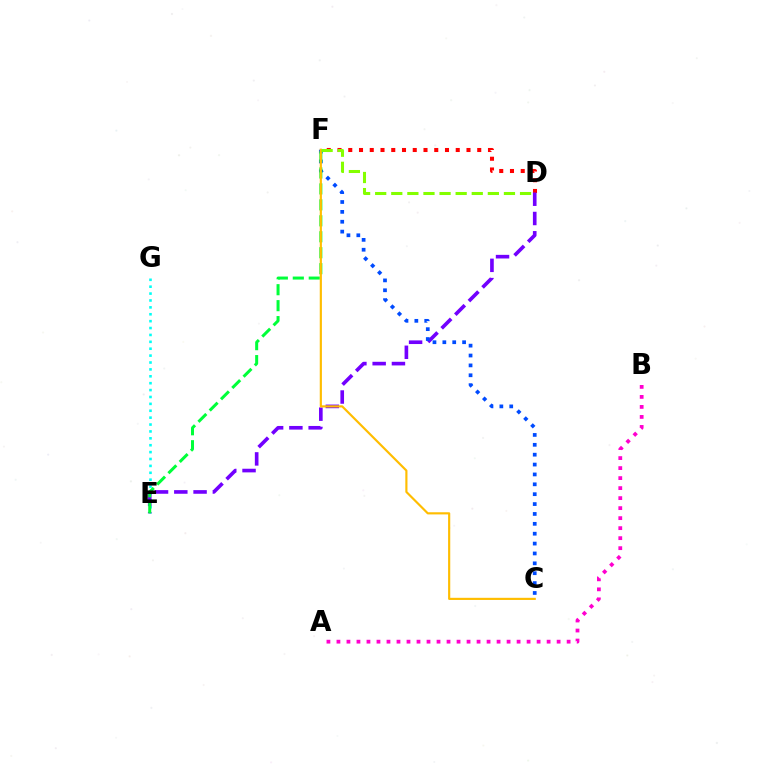{('D', 'F'): [{'color': '#ff0000', 'line_style': 'dotted', 'thickness': 2.92}, {'color': '#84ff00', 'line_style': 'dashed', 'thickness': 2.19}], ('E', 'G'): [{'color': '#00fff6', 'line_style': 'dotted', 'thickness': 1.87}], ('A', 'B'): [{'color': '#ff00cf', 'line_style': 'dotted', 'thickness': 2.72}], ('D', 'E'): [{'color': '#7200ff', 'line_style': 'dashed', 'thickness': 2.62}], ('C', 'F'): [{'color': '#004bff', 'line_style': 'dotted', 'thickness': 2.68}, {'color': '#ffbd00', 'line_style': 'solid', 'thickness': 1.56}], ('E', 'F'): [{'color': '#00ff39', 'line_style': 'dashed', 'thickness': 2.17}]}